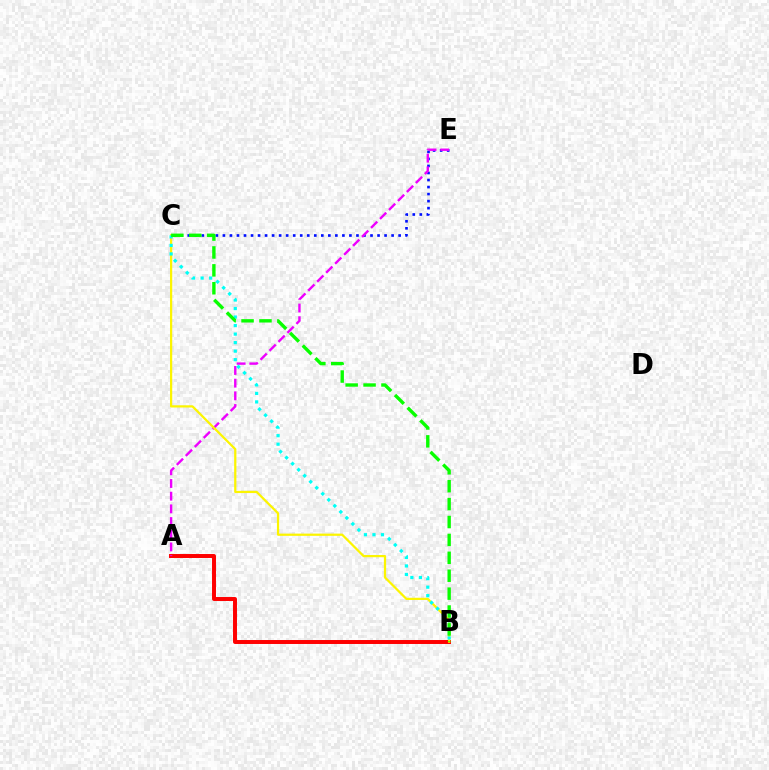{('A', 'B'): [{'color': '#ff0000', 'line_style': 'solid', 'thickness': 2.85}], ('C', 'E'): [{'color': '#0010ff', 'line_style': 'dotted', 'thickness': 1.91}], ('A', 'E'): [{'color': '#ee00ff', 'line_style': 'dashed', 'thickness': 1.72}], ('B', 'C'): [{'color': '#fcf500', 'line_style': 'solid', 'thickness': 1.61}, {'color': '#00fff6', 'line_style': 'dotted', 'thickness': 2.31}, {'color': '#08ff00', 'line_style': 'dashed', 'thickness': 2.43}]}